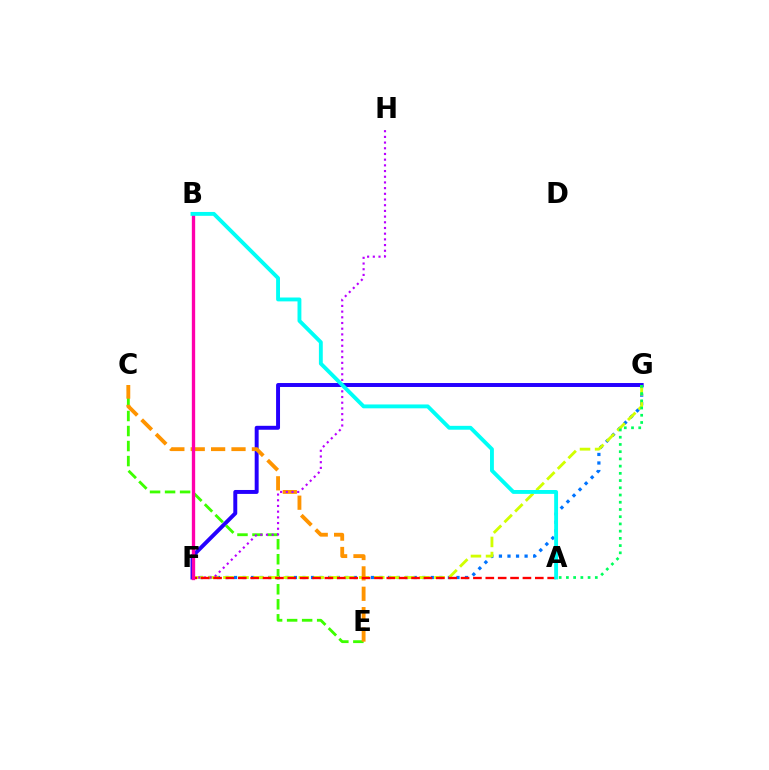{('F', 'G'): [{'color': '#2500ff', 'line_style': 'solid', 'thickness': 2.84}, {'color': '#0074ff', 'line_style': 'dotted', 'thickness': 2.32}, {'color': '#d1ff00', 'line_style': 'dashed', 'thickness': 2.05}], ('C', 'E'): [{'color': '#3dff00', 'line_style': 'dashed', 'thickness': 2.04}, {'color': '#ff9400', 'line_style': 'dashed', 'thickness': 2.77}], ('F', 'H'): [{'color': '#b900ff', 'line_style': 'dotted', 'thickness': 1.55}], ('A', 'F'): [{'color': '#ff0000', 'line_style': 'dashed', 'thickness': 1.68}], ('B', 'F'): [{'color': '#ff00ac', 'line_style': 'solid', 'thickness': 2.4}], ('A', 'B'): [{'color': '#00fff6', 'line_style': 'solid', 'thickness': 2.79}], ('A', 'G'): [{'color': '#00ff5c', 'line_style': 'dotted', 'thickness': 1.96}]}